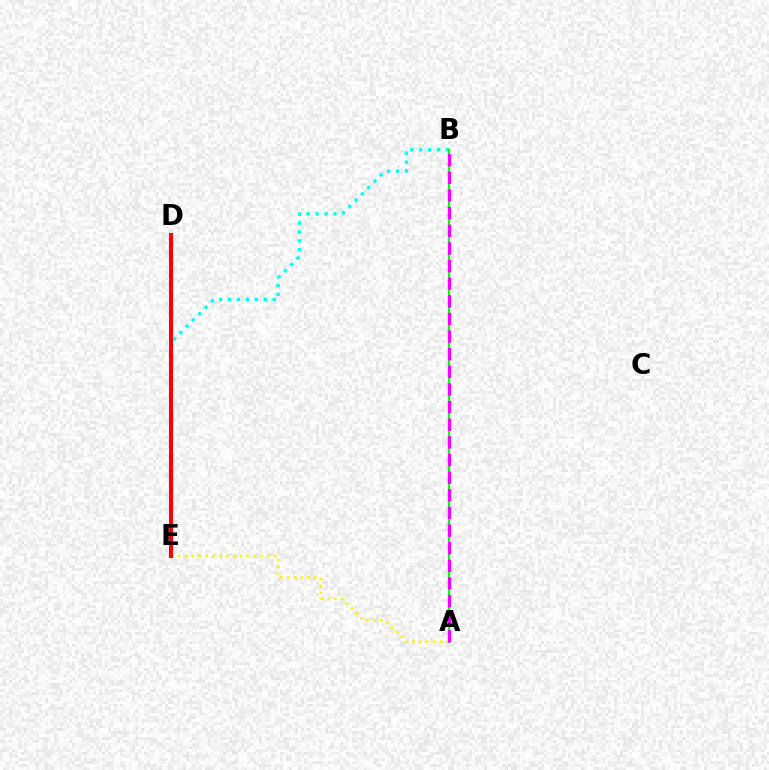{('A', 'E'): [{'color': '#fcf500', 'line_style': 'dotted', 'thickness': 1.86}], ('B', 'E'): [{'color': '#00fff6', 'line_style': 'dotted', 'thickness': 2.42}], ('D', 'E'): [{'color': '#0010ff', 'line_style': 'dotted', 'thickness': 2.27}, {'color': '#ff0000', 'line_style': 'solid', 'thickness': 2.91}], ('A', 'B'): [{'color': '#08ff00', 'line_style': 'solid', 'thickness': 1.56}, {'color': '#ee00ff', 'line_style': 'dashed', 'thickness': 2.4}]}